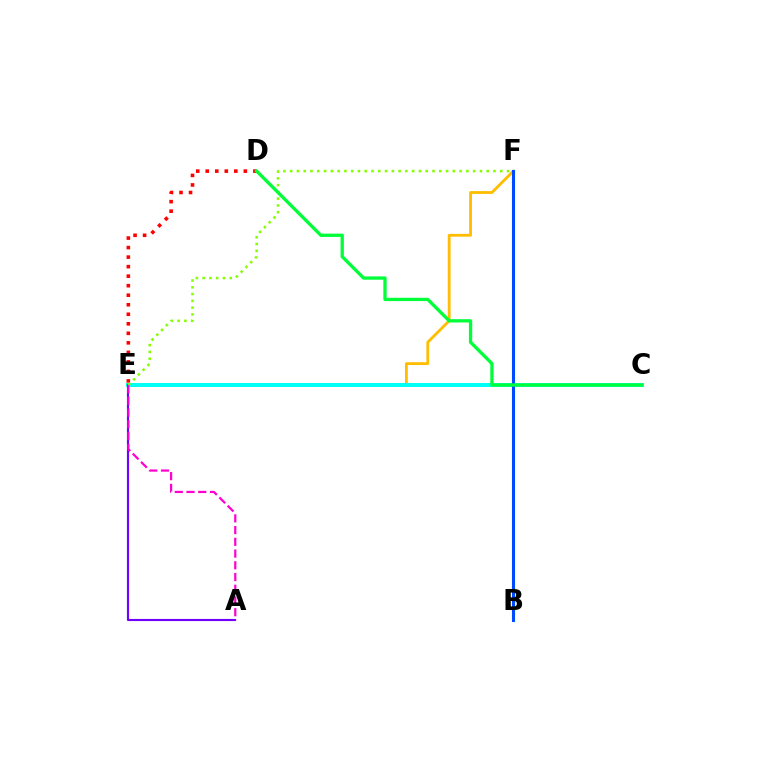{('E', 'F'): [{'color': '#ffbd00', 'line_style': 'solid', 'thickness': 2.02}, {'color': '#84ff00', 'line_style': 'dotted', 'thickness': 1.84}], ('C', 'E'): [{'color': '#00fff6', 'line_style': 'solid', 'thickness': 2.85}], ('D', 'E'): [{'color': '#ff0000', 'line_style': 'dotted', 'thickness': 2.59}], ('A', 'E'): [{'color': '#7200ff', 'line_style': 'solid', 'thickness': 1.54}, {'color': '#ff00cf', 'line_style': 'dashed', 'thickness': 1.59}], ('B', 'F'): [{'color': '#004bff', 'line_style': 'solid', 'thickness': 2.21}], ('C', 'D'): [{'color': '#00ff39', 'line_style': 'solid', 'thickness': 2.38}]}